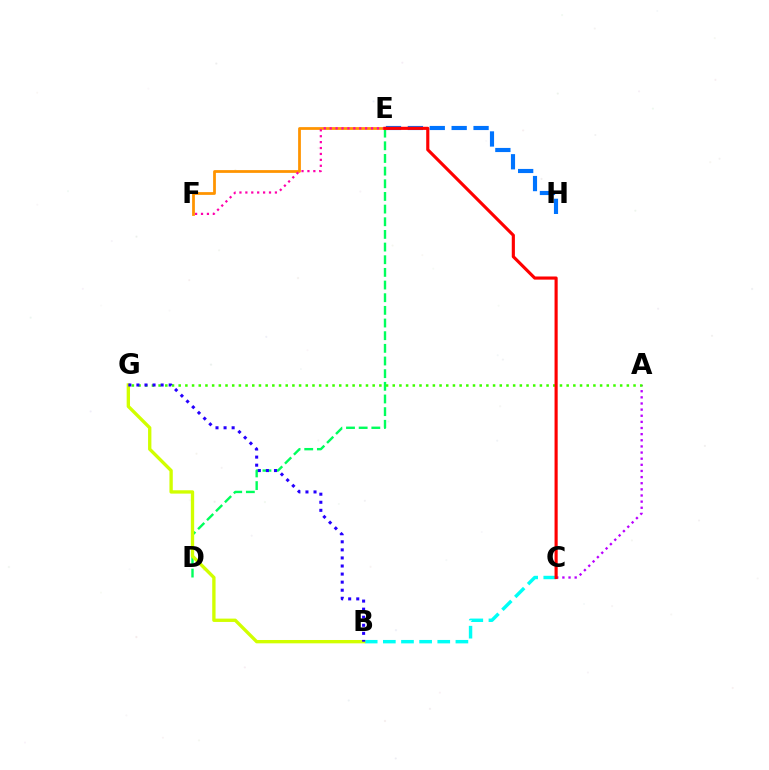{('E', 'H'): [{'color': '#0074ff', 'line_style': 'dashed', 'thickness': 2.97}], ('B', 'C'): [{'color': '#00fff6', 'line_style': 'dashed', 'thickness': 2.46}], ('D', 'E'): [{'color': '#00ff5c', 'line_style': 'dashed', 'thickness': 1.72}], ('A', 'C'): [{'color': '#b900ff', 'line_style': 'dotted', 'thickness': 1.67}], ('A', 'G'): [{'color': '#3dff00', 'line_style': 'dotted', 'thickness': 1.82}], ('E', 'F'): [{'color': '#ff9400', 'line_style': 'solid', 'thickness': 1.99}, {'color': '#ff00ac', 'line_style': 'dotted', 'thickness': 1.61}], ('C', 'E'): [{'color': '#ff0000', 'line_style': 'solid', 'thickness': 2.26}], ('B', 'G'): [{'color': '#d1ff00', 'line_style': 'solid', 'thickness': 2.4}, {'color': '#2500ff', 'line_style': 'dotted', 'thickness': 2.19}]}